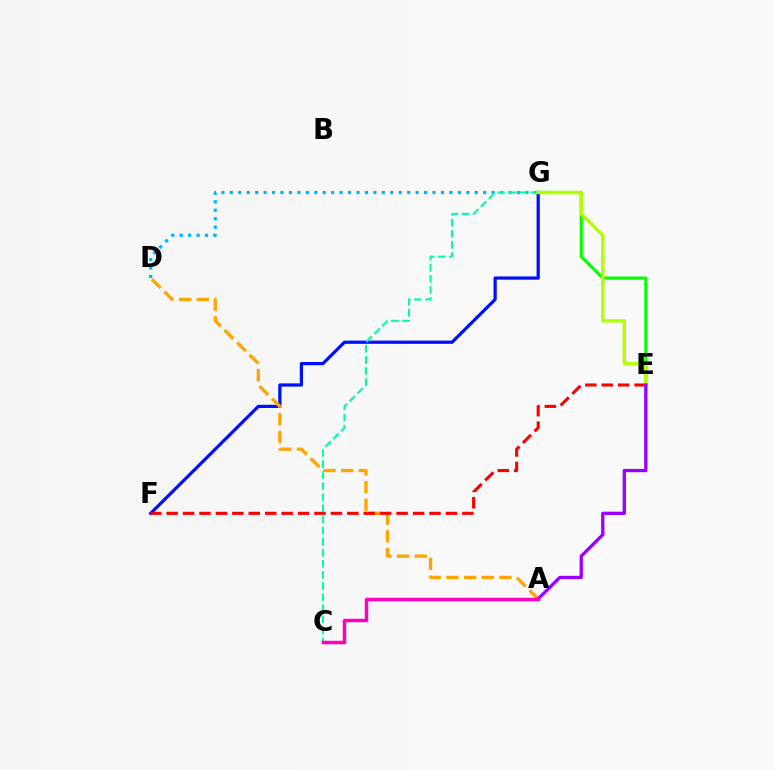{('E', 'G'): [{'color': '#08ff00', 'line_style': 'solid', 'thickness': 2.25}, {'color': '#b3ff00', 'line_style': 'solid', 'thickness': 2.44}], ('F', 'G'): [{'color': '#0010ff', 'line_style': 'solid', 'thickness': 2.33}], ('D', 'G'): [{'color': '#00b5ff', 'line_style': 'dotted', 'thickness': 2.29}], ('A', 'D'): [{'color': '#ffa500', 'line_style': 'dashed', 'thickness': 2.4}], ('E', 'F'): [{'color': '#ff0000', 'line_style': 'dashed', 'thickness': 2.23}], ('C', 'G'): [{'color': '#00ff9d', 'line_style': 'dashed', 'thickness': 1.51}], ('A', 'E'): [{'color': '#9b00ff', 'line_style': 'solid', 'thickness': 2.38}], ('A', 'C'): [{'color': '#ff00bd', 'line_style': 'solid', 'thickness': 2.51}]}